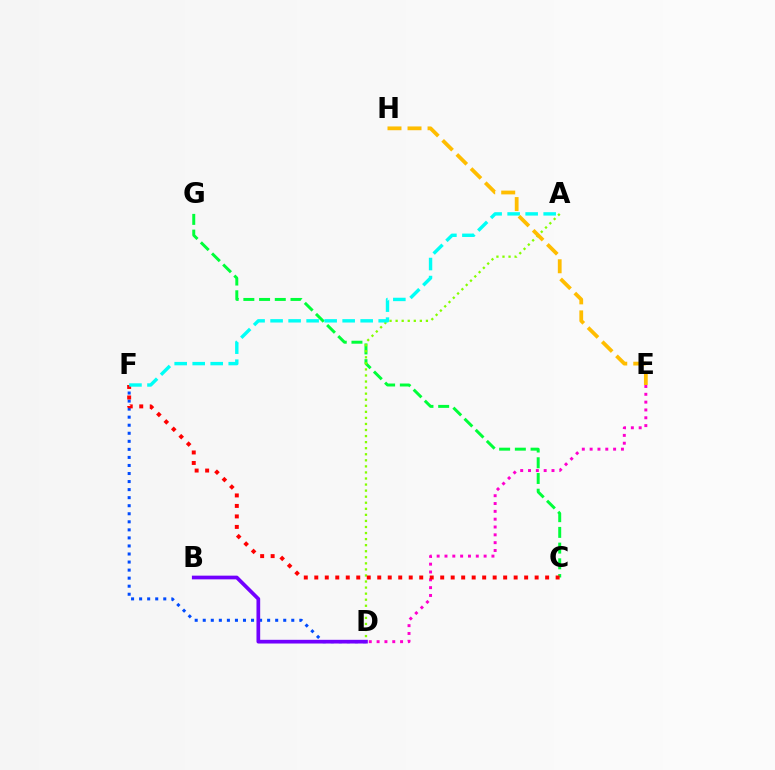{('D', 'E'): [{'color': '#ff00cf', 'line_style': 'dotted', 'thickness': 2.13}], ('D', 'F'): [{'color': '#004bff', 'line_style': 'dotted', 'thickness': 2.19}], ('C', 'G'): [{'color': '#00ff39', 'line_style': 'dashed', 'thickness': 2.14}], ('A', 'D'): [{'color': '#84ff00', 'line_style': 'dotted', 'thickness': 1.65}], ('C', 'F'): [{'color': '#ff0000', 'line_style': 'dotted', 'thickness': 2.85}], ('A', 'F'): [{'color': '#00fff6', 'line_style': 'dashed', 'thickness': 2.45}], ('E', 'H'): [{'color': '#ffbd00', 'line_style': 'dashed', 'thickness': 2.72}], ('B', 'D'): [{'color': '#7200ff', 'line_style': 'solid', 'thickness': 2.67}]}